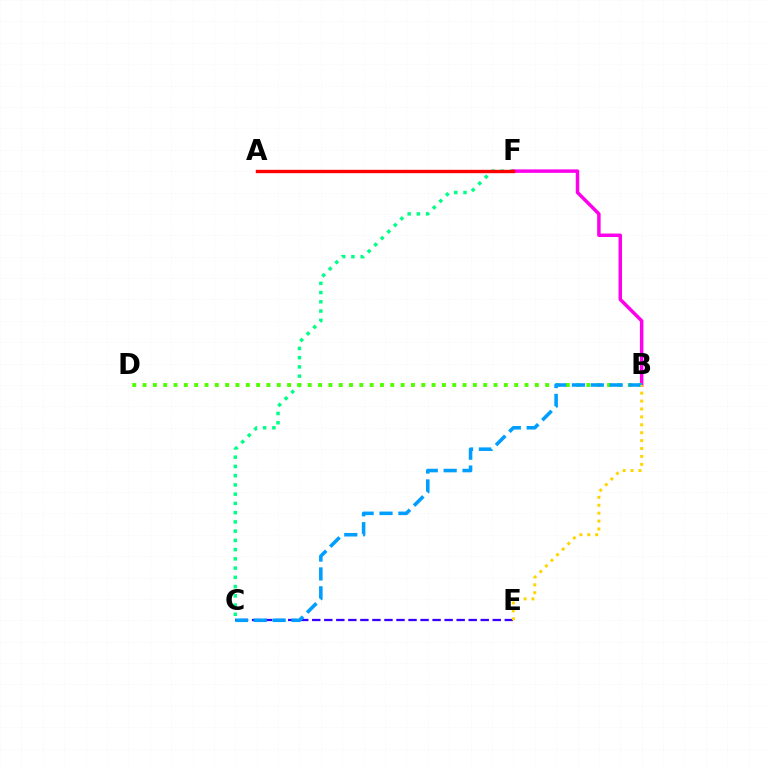{('C', 'E'): [{'color': '#3700ff', 'line_style': 'dashed', 'thickness': 1.63}], ('C', 'F'): [{'color': '#00ff86', 'line_style': 'dotted', 'thickness': 2.51}], ('B', 'F'): [{'color': '#ff00ed', 'line_style': 'solid', 'thickness': 2.5}], ('B', 'D'): [{'color': '#4fff00', 'line_style': 'dotted', 'thickness': 2.8}], ('B', 'C'): [{'color': '#009eff', 'line_style': 'dashed', 'thickness': 2.56}], ('A', 'F'): [{'color': '#ff0000', 'line_style': 'solid', 'thickness': 2.43}], ('B', 'E'): [{'color': '#ffd500', 'line_style': 'dotted', 'thickness': 2.15}]}